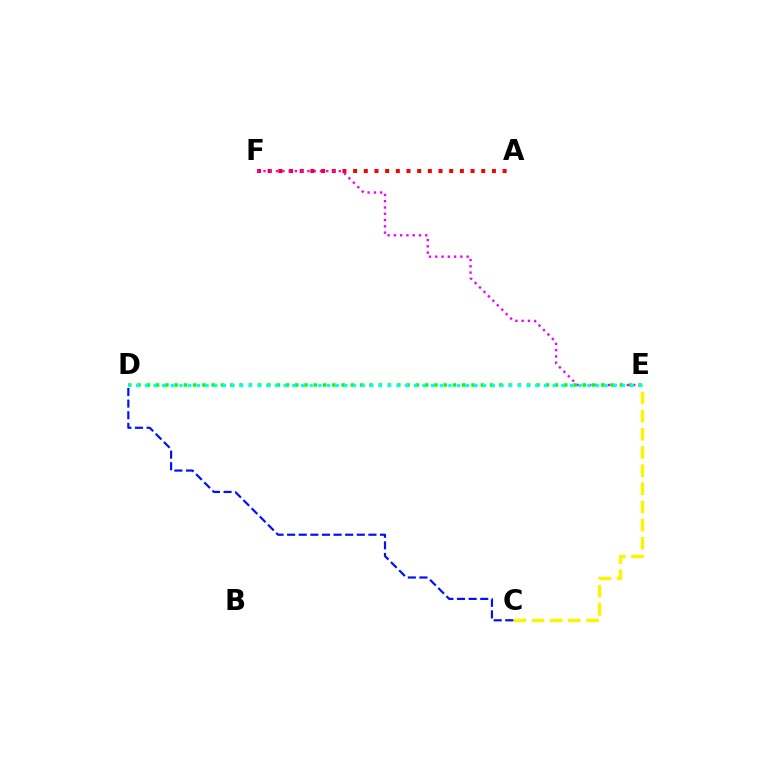{('A', 'F'): [{'color': '#ff0000', 'line_style': 'dotted', 'thickness': 2.9}], ('C', 'E'): [{'color': '#fcf500', 'line_style': 'dashed', 'thickness': 2.47}], ('E', 'F'): [{'color': '#ee00ff', 'line_style': 'dotted', 'thickness': 1.71}], ('C', 'D'): [{'color': '#0010ff', 'line_style': 'dashed', 'thickness': 1.58}], ('D', 'E'): [{'color': '#08ff00', 'line_style': 'dotted', 'thickness': 2.52}, {'color': '#00fff6', 'line_style': 'dotted', 'thickness': 2.36}]}